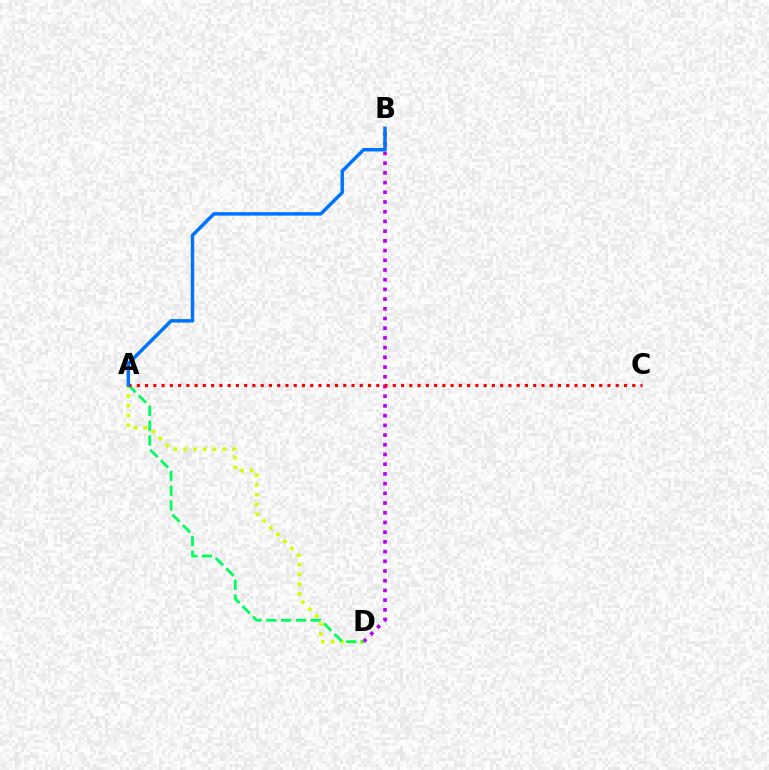{('A', 'D'): [{'color': '#d1ff00', 'line_style': 'dotted', 'thickness': 2.65}, {'color': '#00ff5c', 'line_style': 'dashed', 'thickness': 2.01}], ('B', 'D'): [{'color': '#b900ff', 'line_style': 'dotted', 'thickness': 2.64}], ('A', 'C'): [{'color': '#ff0000', 'line_style': 'dotted', 'thickness': 2.24}], ('A', 'B'): [{'color': '#0074ff', 'line_style': 'solid', 'thickness': 2.51}]}